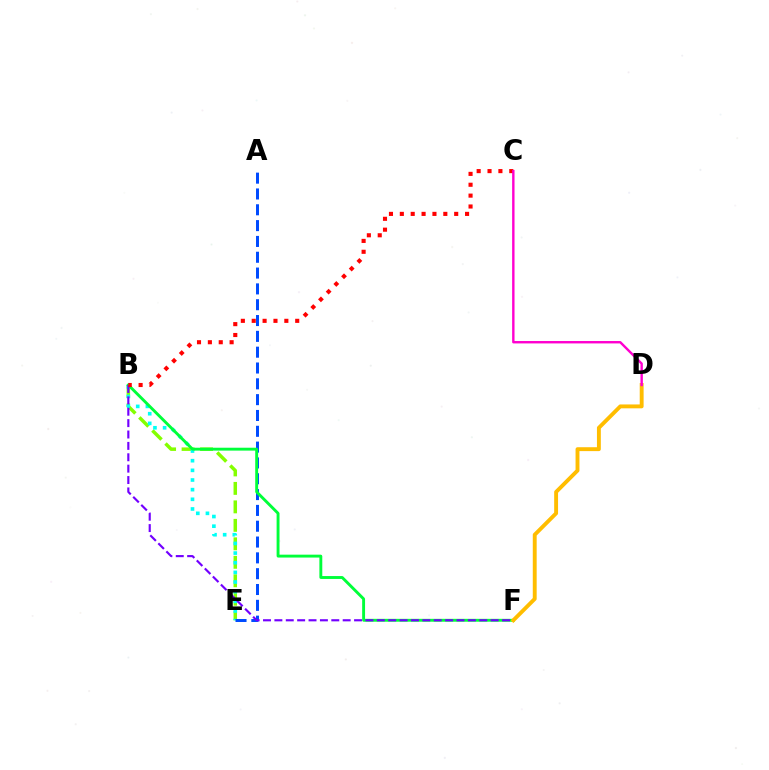{('B', 'E'): [{'color': '#84ff00', 'line_style': 'dashed', 'thickness': 2.51}, {'color': '#00fff6', 'line_style': 'dotted', 'thickness': 2.62}], ('A', 'E'): [{'color': '#004bff', 'line_style': 'dashed', 'thickness': 2.15}], ('B', 'F'): [{'color': '#00ff39', 'line_style': 'solid', 'thickness': 2.08}, {'color': '#7200ff', 'line_style': 'dashed', 'thickness': 1.55}], ('B', 'C'): [{'color': '#ff0000', 'line_style': 'dotted', 'thickness': 2.95}], ('D', 'F'): [{'color': '#ffbd00', 'line_style': 'solid', 'thickness': 2.8}], ('C', 'D'): [{'color': '#ff00cf', 'line_style': 'solid', 'thickness': 1.73}]}